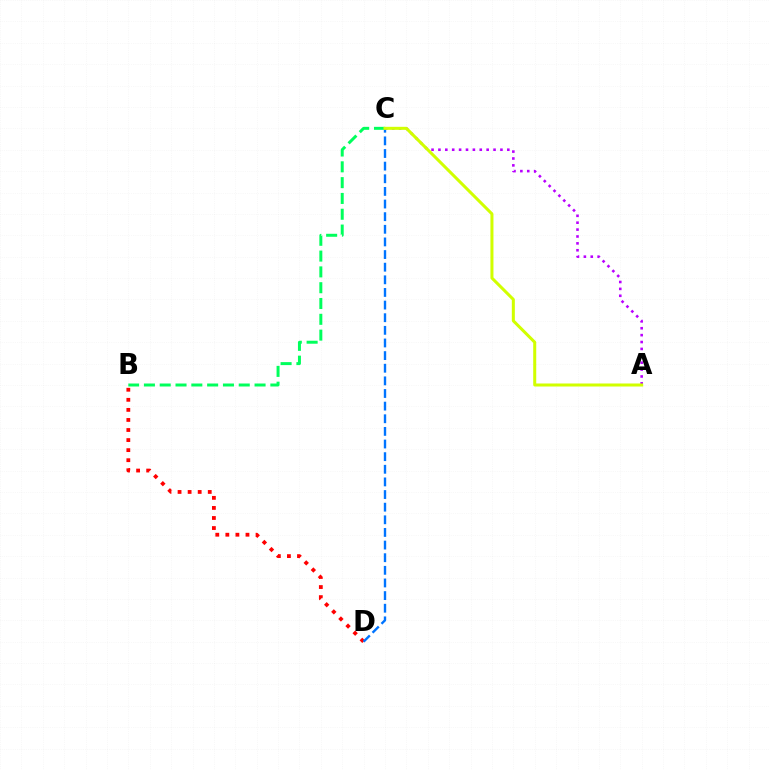{('B', 'D'): [{'color': '#ff0000', 'line_style': 'dotted', 'thickness': 2.73}], ('C', 'D'): [{'color': '#0074ff', 'line_style': 'dashed', 'thickness': 1.72}], ('B', 'C'): [{'color': '#00ff5c', 'line_style': 'dashed', 'thickness': 2.15}], ('A', 'C'): [{'color': '#b900ff', 'line_style': 'dotted', 'thickness': 1.87}, {'color': '#d1ff00', 'line_style': 'solid', 'thickness': 2.18}]}